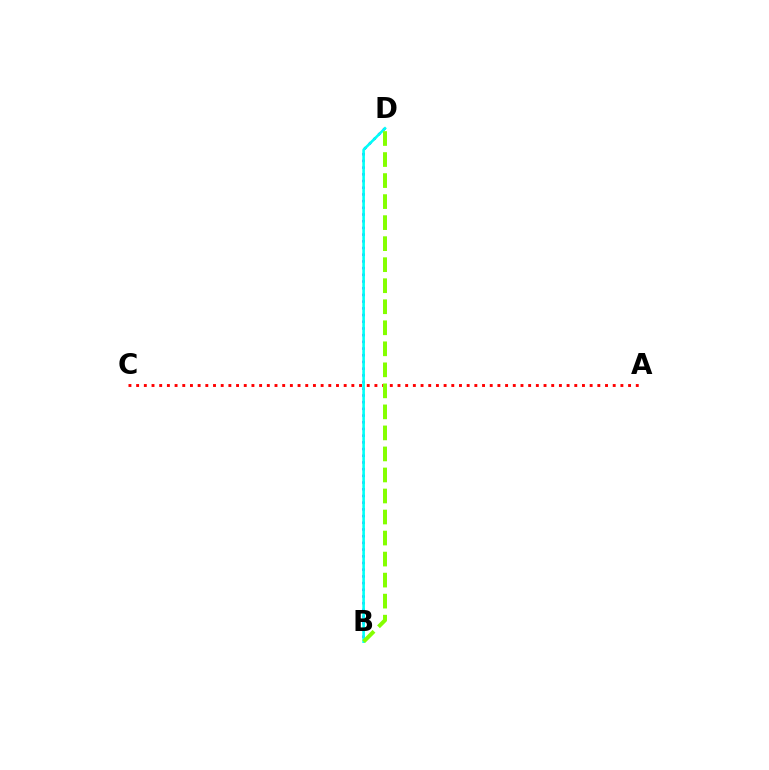{('A', 'C'): [{'color': '#ff0000', 'line_style': 'dotted', 'thickness': 2.09}], ('B', 'D'): [{'color': '#7200ff', 'line_style': 'dotted', 'thickness': 1.82}, {'color': '#00fff6', 'line_style': 'solid', 'thickness': 1.87}, {'color': '#84ff00', 'line_style': 'dashed', 'thickness': 2.86}]}